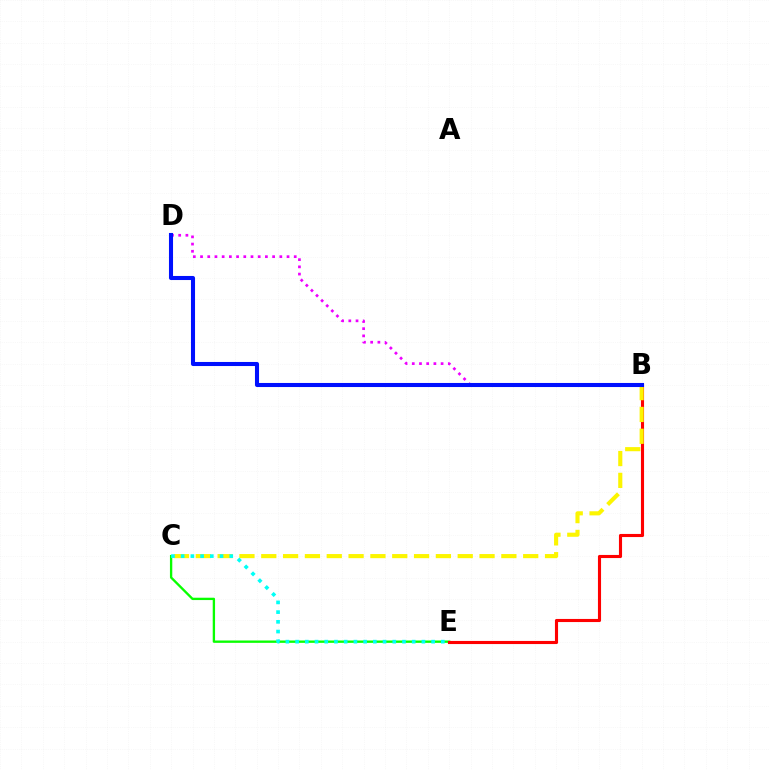{('C', 'E'): [{'color': '#08ff00', 'line_style': 'solid', 'thickness': 1.69}, {'color': '#00fff6', 'line_style': 'dotted', 'thickness': 2.64}], ('B', 'D'): [{'color': '#ee00ff', 'line_style': 'dotted', 'thickness': 1.96}, {'color': '#0010ff', 'line_style': 'solid', 'thickness': 2.93}], ('B', 'E'): [{'color': '#ff0000', 'line_style': 'solid', 'thickness': 2.24}], ('B', 'C'): [{'color': '#fcf500', 'line_style': 'dashed', 'thickness': 2.97}]}